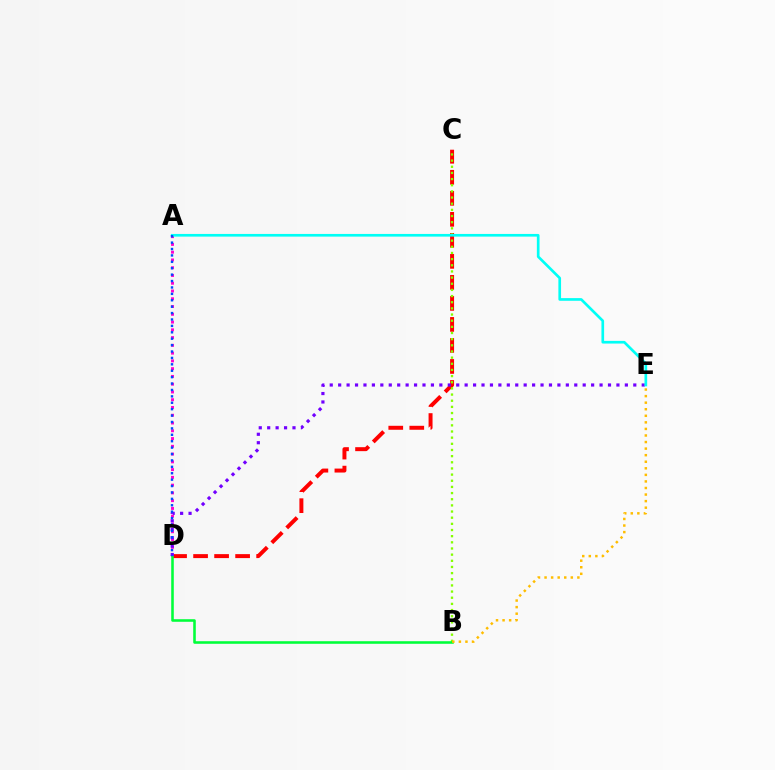{('C', 'D'): [{'color': '#ff0000', 'line_style': 'dashed', 'thickness': 2.86}], ('B', 'C'): [{'color': '#84ff00', 'line_style': 'dotted', 'thickness': 1.67}], ('A', 'D'): [{'color': '#ff00cf', 'line_style': 'dotted', 'thickness': 2.11}, {'color': '#004bff', 'line_style': 'dotted', 'thickness': 1.74}], ('B', 'D'): [{'color': '#00ff39', 'line_style': 'solid', 'thickness': 1.85}], ('D', 'E'): [{'color': '#7200ff', 'line_style': 'dotted', 'thickness': 2.29}], ('A', 'E'): [{'color': '#00fff6', 'line_style': 'solid', 'thickness': 1.92}], ('B', 'E'): [{'color': '#ffbd00', 'line_style': 'dotted', 'thickness': 1.78}]}